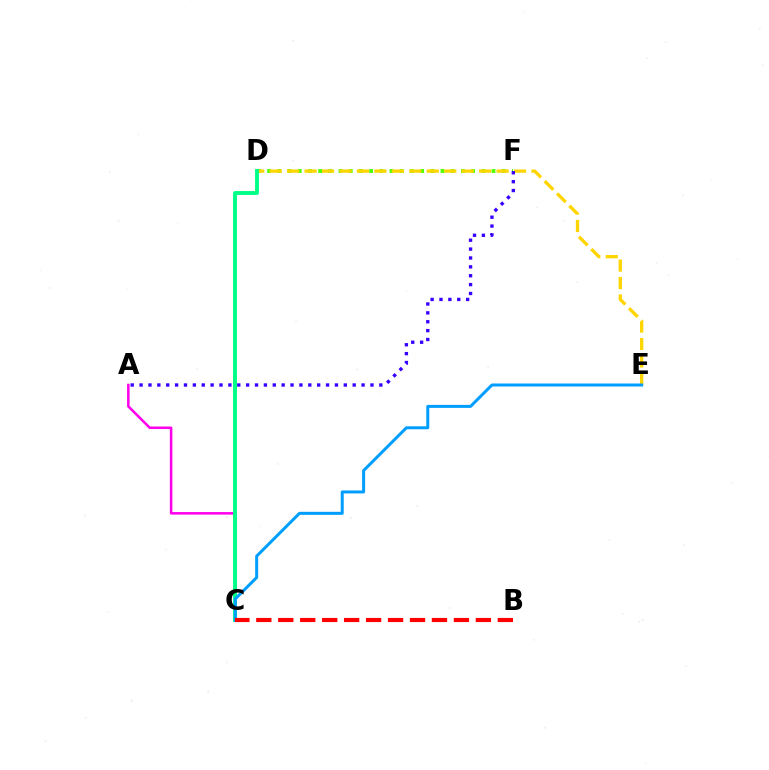{('A', 'C'): [{'color': '#ff00ed', 'line_style': 'solid', 'thickness': 1.83}], ('D', 'F'): [{'color': '#4fff00', 'line_style': 'dotted', 'thickness': 2.77}], ('D', 'E'): [{'color': '#ffd500', 'line_style': 'dashed', 'thickness': 2.37}], ('C', 'D'): [{'color': '#00ff86', 'line_style': 'solid', 'thickness': 2.81}], ('C', 'E'): [{'color': '#009eff', 'line_style': 'solid', 'thickness': 2.16}], ('A', 'F'): [{'color': '#3700ff', 'line_style': 'dotted', 'thickness': 2.41}], ('B', 'C'): [{'color': '#ff0000', 'line_style': 'dashed', 'thickness': 2.98}]}